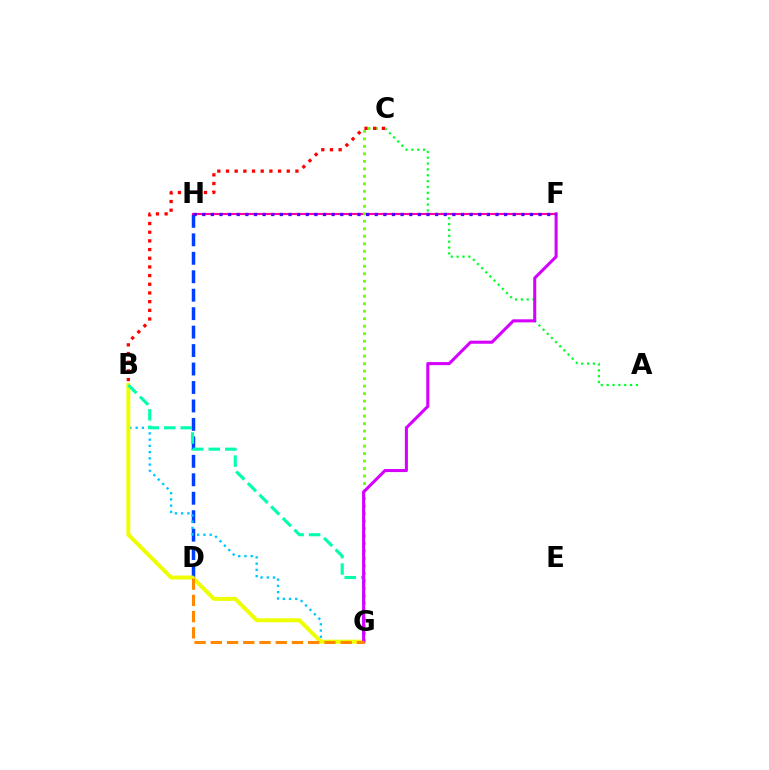{('A', 'C'): [{'color': '#00ff27', 'line_style': 'dotted', 'thickness': 1.59}], ('D', 'H'): [{'color': '#003fff', 'line_style': 'dashed', 'thickness': 2.51}], ('F', 'H'): [{'color': '#ff00a0', 'line_style': 'solid', 'thickness': 1.53}, {'color': '#4f00ff', 'line_style': 'dotted', 'thickness': 2.34}], ('B', 'G'): [{'color': '#00c7ff', 'line_style': 'dotted', 'thickness': 1.69}, {'color': '#eeff00', 'line_style': 'solid', 'thickness': 2.84}, {'color': '#00ffaf', 'line_style': 'dashed', 'thickness': 2.24}], ('C', 'G'): [{'color': '#66ff00', 'line_style': 'dotted', 'thickness': 2.04}], ('F', 'G'): [{'color': '#d600ff', 'line_style': 'solid', 'thickness': 2.2}], ('B', 'C'): [{'color': '#ff0000', 'line_style': 'dotted', 'thickness': 2.36}], ('D', 'G'): [{'color': '#ff8800', 'line_style': 'dashed', 'thickness': 2.21}]}